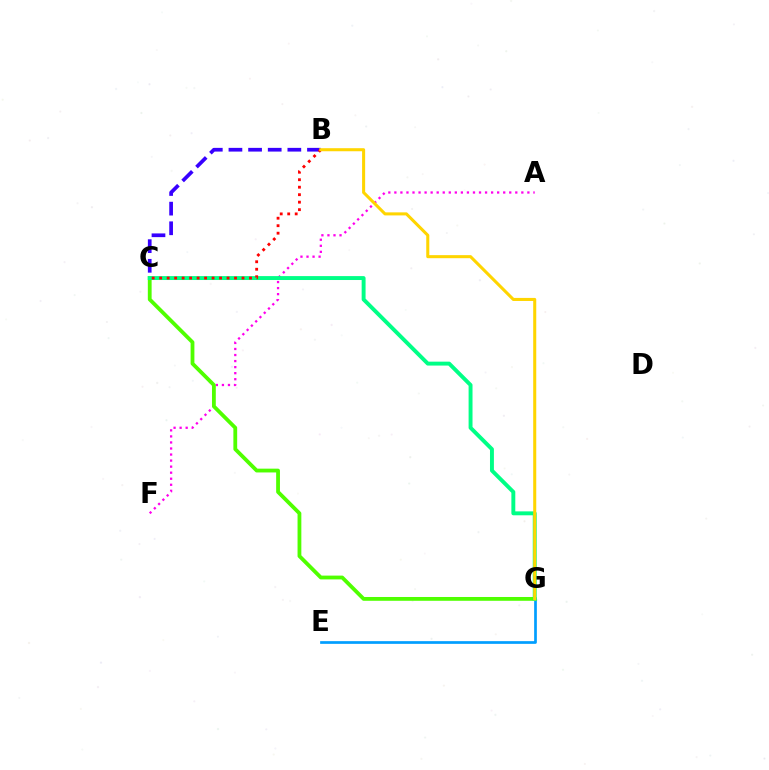{('E', 'G'): [{'color': '#009eff', 'line_style': 'solid', 'thickness': 1.95}], ('A', 'F'): [{'color': '#ff00ed', 'line_style': 'dotted', 'thickness': 1.64}], ('C', 'G'): [{'color': '#4fff00', 'line_style': 'solid', 'thickness': 2.73}, {'color': '#00ff86', 'line_style': 'solid', 'thickness': 2.82}], ('B', 'C'): [{'color': '#3700ff', 'line_style': 'dashed', 'thickness': 2.67}, {'color': '#ff0000', 'line_style': 'dotted', 'thickness': 2.03}], ('B', 'G'): [{'color': '#ffd500', 'line_style': 'solid', 'thickness': 2.2}]}